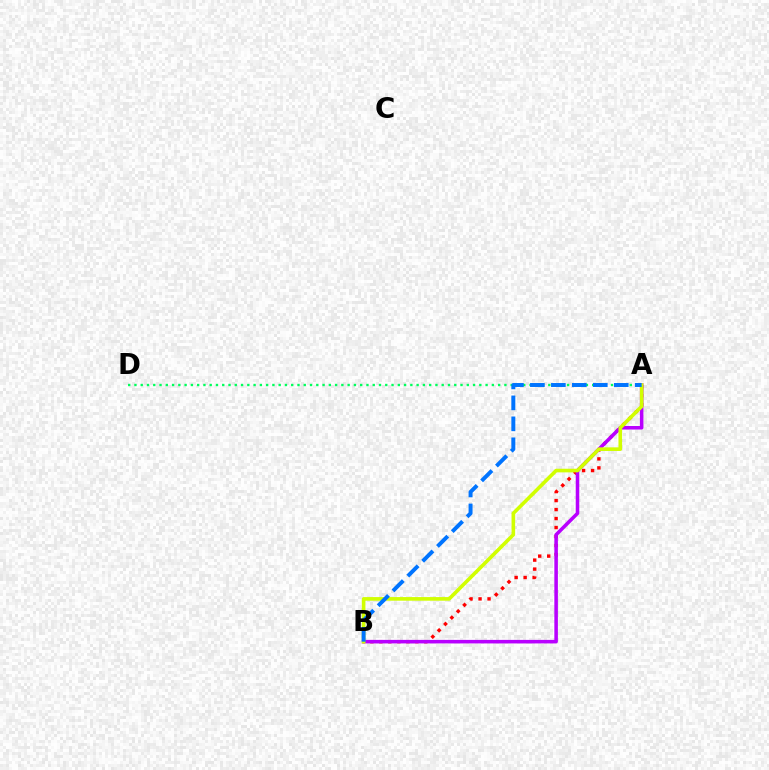{('A', 'B'): [{'color': '#ff0000', 'line_style': 'dotted', 'thickness': 2.44}, {'color': '#b900ff', 'line_style': 'solid', 'thickness': 2.55}, {'color': '#d1ff00', 'line_style': 'solid', 'thickness': 2.61}, {'color': '#0074ff', 'line_style': 'dashed', 'thickness': 2.85}], ('A', 'D'): [{'color': '#00ff5c', 'line_style': 'dotted', 'thickness': 1.7}]}